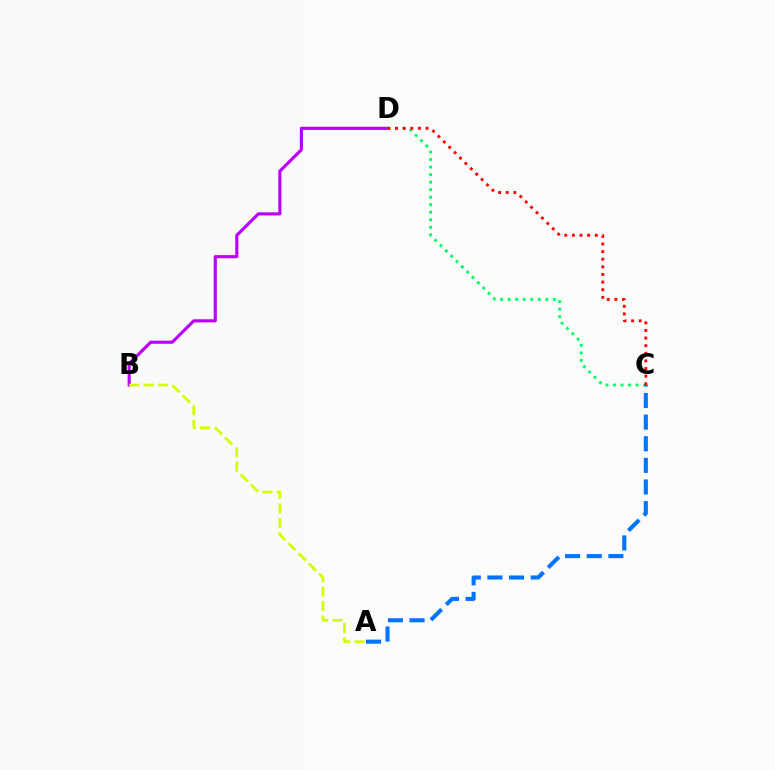{('B', 'D'): [{'color': '#b900ff', 'line_style': 'solid', 'thickness': 2.25}], ('C', 'D'): [{'color': '#00ff5c', 'line_style': 'dotted', 'thickness': 2.05}, {'color': '#ff0000', 'line_style': 'dotted', 'thickness': 2.07}], ('A', 'C'): [{'color': '#0074ff', 'line_style': 'dashed', 'thickness': 2.94}], ('A', 'B'): [{'color': '#d1ff00', 'line_style': 'dashed', 'thickness': 1.96}]}